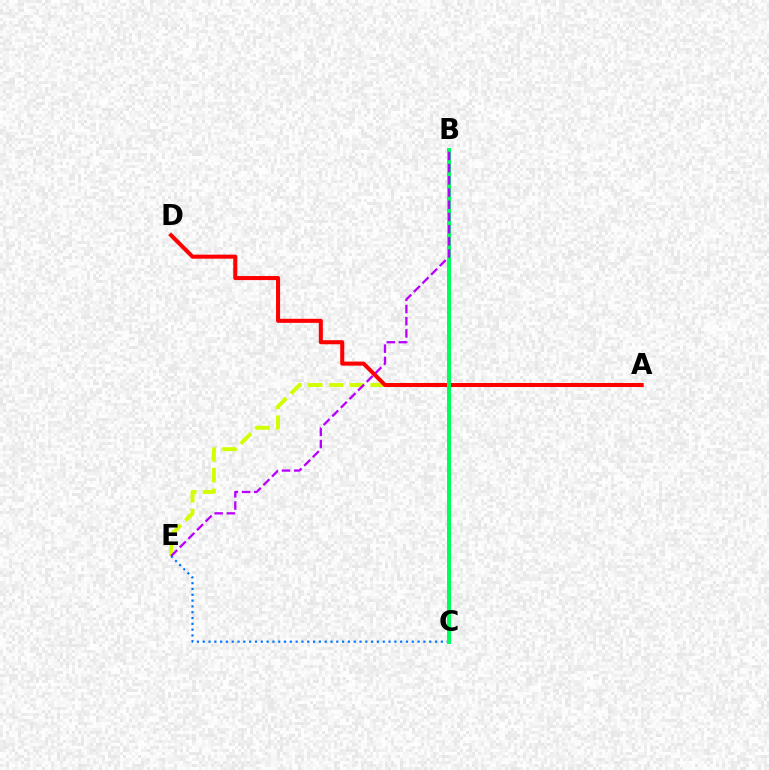{('A', 'E'): [{'color': '#d1ff00', 'line_style': 'dashed', 'thickness': 2.83}], ('A', 'D'): [{'color': '#ff0000', 'line_style': 'solid', 'thickness': 2.91}], ('C', 'E'): [{'color': '#0074ff', 'line_style': 'dotted', 'thickness': 1.58}], ('B', 'C'): [{'color': '#00ff5c', 'line_style': 'solid', 'thickness': 2.88}], ('B', 'E'): [{'color': '#b900ff', 'line_style': 'dashed', 'thickness': 1.66}]}